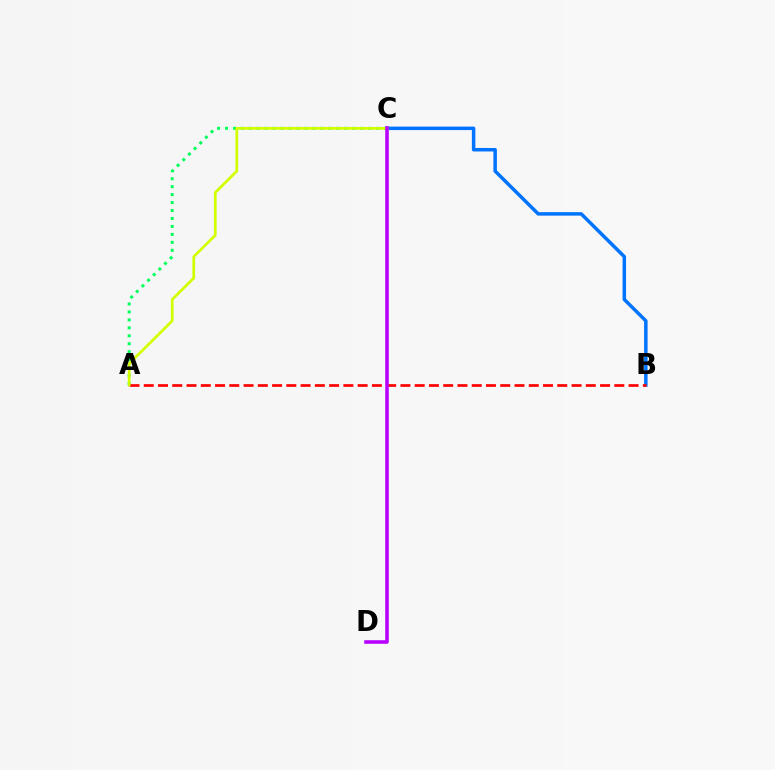{('B', 'C'): [{'color': '#0074ff', 'line_style': 'solid', 'thickness': 2.51}], ('A', 'C'): [{'color': '#00ff5c', 'line_style': 'dotted', 'thickness': 2.16}, {'color': '#d1ff00', 'line_style': 'solid', 'thickness': 1.96}], ('A', 'B'): [{'color': '#ff0000', 'line_style': 'dashed', 'thickness': 1.94}], ('C', 'D'): [{'color': '#b900ff', 'line_style': 'solid', 'thickness': 2.56}]}